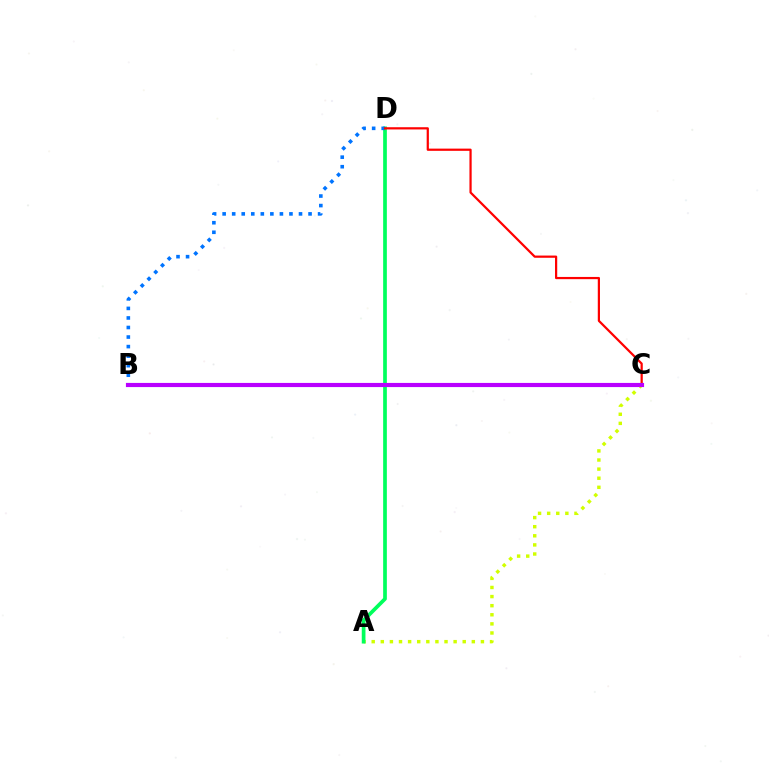{('A', 'C'): [{'color': '#d1ff00', 'line_style': 'dotted', 'thickness': 2.47}], ('A', 'D'): [{'color': '#00ff5c', 'line_style': 'solid', 'thickness': 2.67}], ('B', 'D'): [{'color': '#0074ff', 'line_style': 'dotted', 'thickness': 2.59}], ('C', 'D'): [{'color': '#ff0000', 'line_style': 'solid', 'thickness': 1.6}], ('B', 'C'): [{'color': '#b900ff', 'line_style': 'solid', 'thickness': 2.99}]}